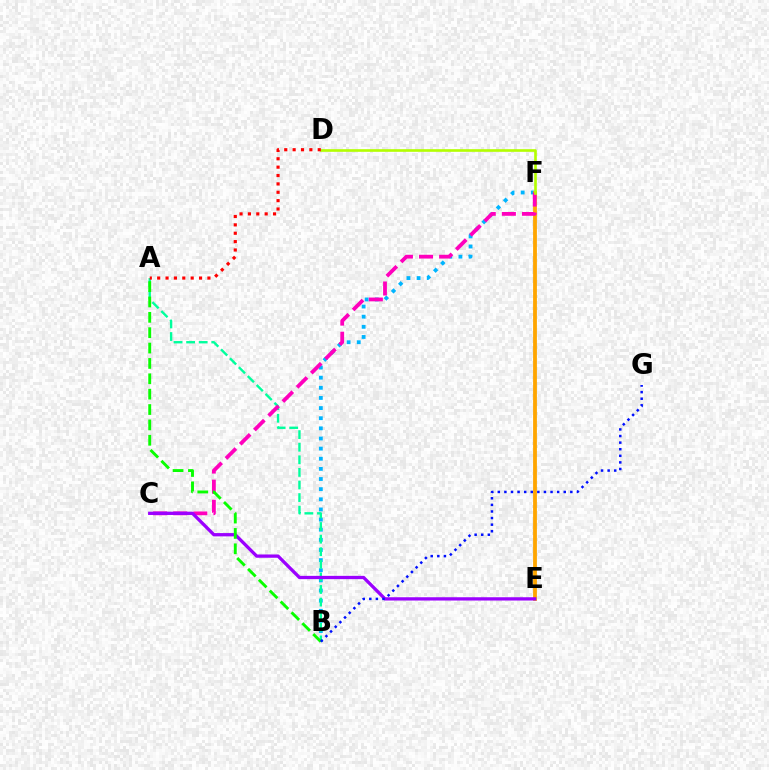{('B', 'F'): [{'color': '#00b5ff', 'line_style': 'dotted', 'thickness': 2.75}], ('E', 'F'): [{'color': '#ffa500', 'line_style': 'solid', 'thickness': 2.74}], ('A', 'B'): [{'color': '#00ff9d', 'line_style': 'dashed', 'thickness': 1.71}, {'color': '#08ff00', 'line_style': 'dashed', 'thickness': 2.09}], ('C', 'F'): [{'color': '#ff00bd', 'line_style': 'dashed', 'thickness': 2.73}], ('D', 'F'): [{'color': '#b3ff00', 'line_style': 'solid', 'thickness': 1.9}], ('C', 'E'): [{'color': '#9b00ff', 'line_style': 'solid', 'thickness': 2.37}], ('B', 'G'): [{'color': '#0010ff', 'line_style': 'dotted', 'thickness': 1.79}], ('A', 'D'): [{'color': '#ff0000', 'line_style': 'dotted', 'thickness': 2.28}]}